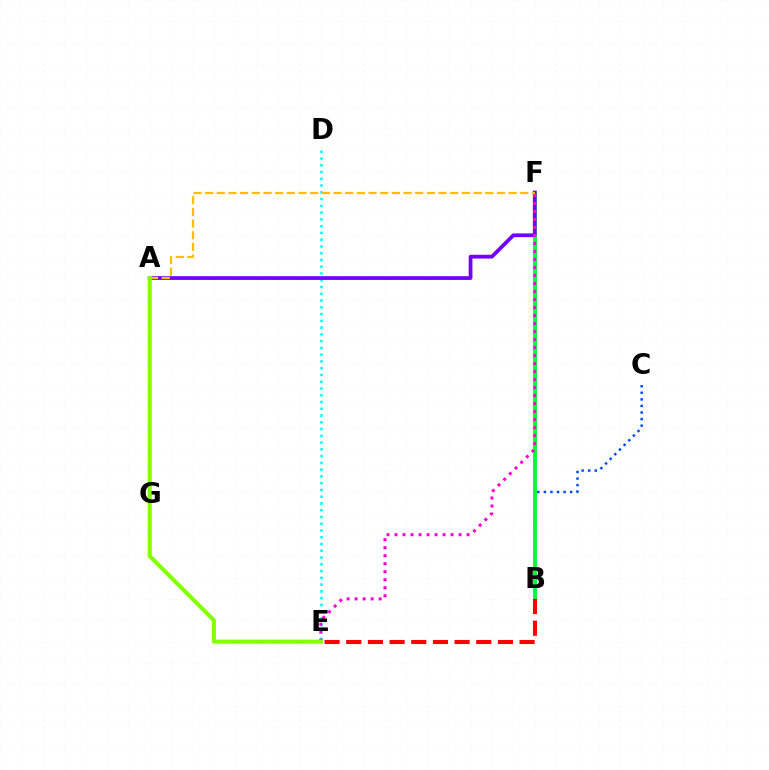{('B', 'C'): [{'color': '#004bff', 'line_style': 'dotted', 'thickness': 1.79}], ('D', 'E'): [{'color': '#00fff6', 'line_style': 'dotted', 'thickness': 1.84}], ('B', 'F'): [{'color': '#00ff39', 'line_style': 'solid', 'thickness': 2.81}], ('A', 'F'): [{'color': '#7200ff', 'line_style': 'solid', 'thickness': 2.7}, {'color': '#ffbd00', 'line_style': 'dashed', 'thickness': 1.59}], ('E', 'F'): [{'color': '#ff00cf', 'line_style': 'dotted', 'thickness': 2.18}], ('B', 'E'): [{'color': '#ff0000', 'line_style': 'dashed', 'thickness': 2.94}], ('A', 'E'): [{'color': '#84ff00', 'line_style': 'solid', 'thickness': 2.93}]}